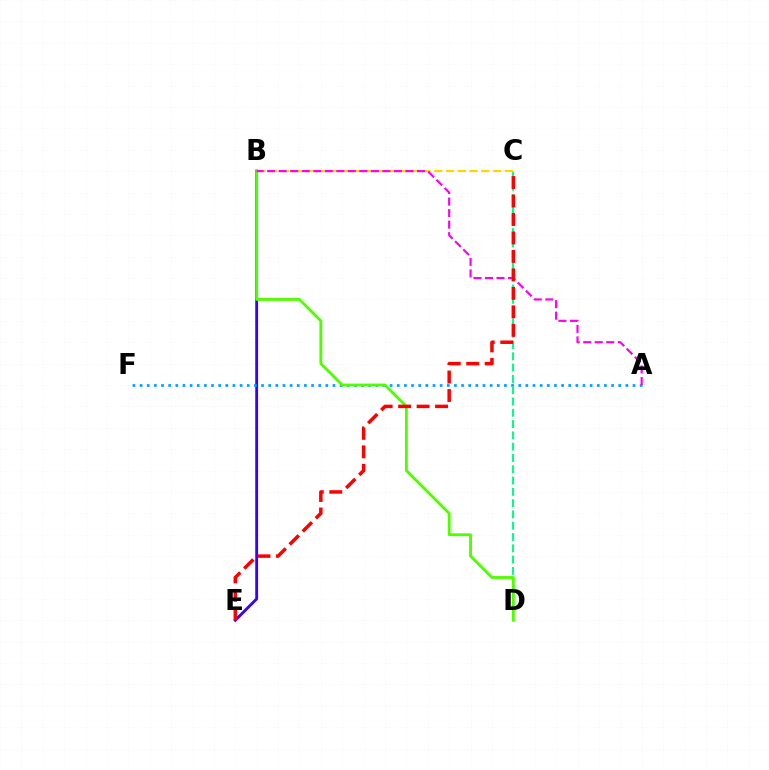{('B', 'E'): [{'color': '#3700ff', 'line_style': 'solid', 'thickness': 2.05}], ('A', 'F'): [{'color': '#009eff', 'line_style': 'dotted', 'thickness': 1.94}], ('C', 'D'): [{'color': '#00ff86', 'line_style': 'dashed', 'thickness': 1.53}], ('B', 'D'): [{'color': '#4fff00', 'line_style': 'solid', 'thickness': 2.05}], ('B', 'C'): [{'color': '#ffd500', 'line_style': 'dashed', 'thickness': 1.6}], ('A', 'B'): [{'color': '#ff00ed', 'line_style': 'dashed', 'thickness': 1.57}], ('C', 'E'): [{'color': '#ff0000', 'line_style': 'dashed', 'thickness': 2.51}]}